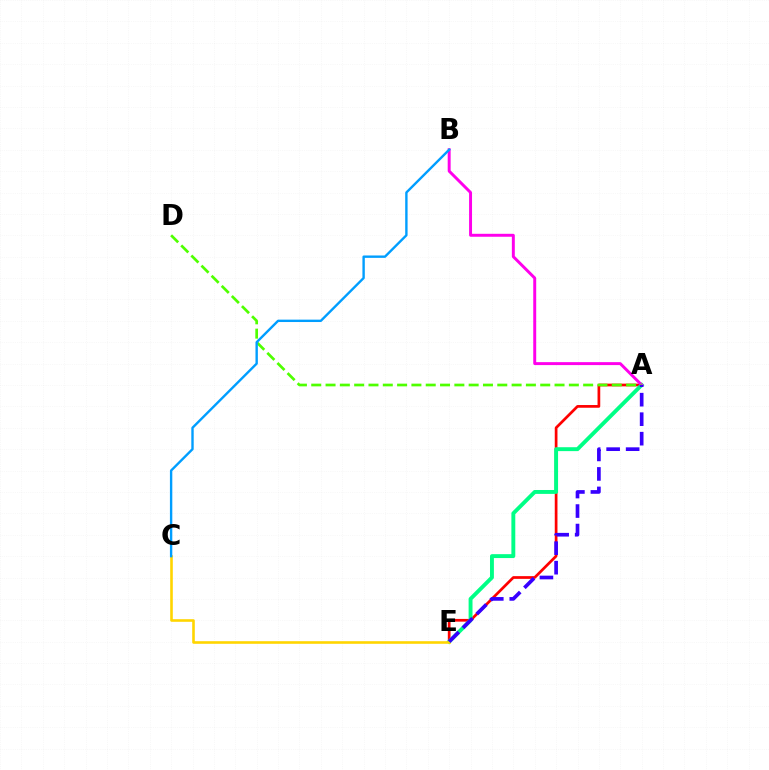{('A', 'E'): [{'color': '#ff0000', 'line_style': 'solid', 'thickness': 1.96}, {'color': '#00ff86', 'line_style': 'solid', 'thickness': 2.81}, {'color': '#3700ff', 'line_style': 'dashed', 'thickness': 2.65}], ('C', 'E'): [{'color': '#ffd500', 'line_style': 'solid', 'thickness': 1.88}], ('A', 'B'): [{'color': '#ff00ed', 'line_style': 'solid', 'thickness': 2.13}], ('A', 'D'): [{'color': '#4fff00', 'line_style': 'dashed', 'thickness': 1.94}], ('B', 'C'): [{'color': '#009eff', 'line_style': 'solid', 'thickness': 1.72}]}